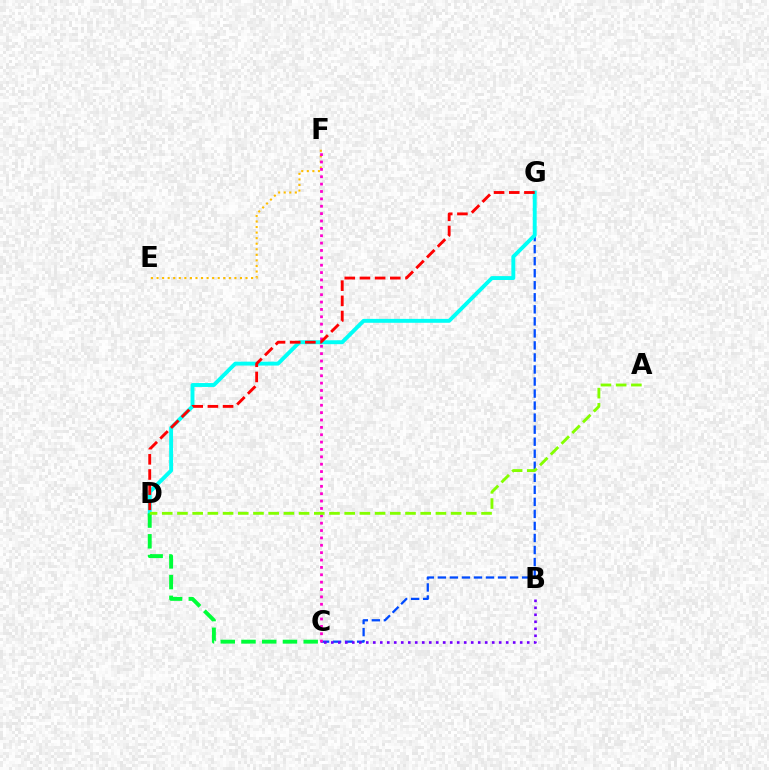{('C', 'G'): [{'color': '#004bff', 'line_style': 'dashed', 'thickness': 1.63}], ('E', 'F'): [{'color': '#ffbd00', 'line_style': 'dotted', 'thickness': 1.51}], ('C', 'F'): [{'color': '#ff00cf', 'line_style': 'dotted', 'thickness': 2.0}], ('D', 'G'): [{'color': '#00fff6', 'line_style': 'solid', 'thickness': 2.81}, {'color': '#ff0000', 'line_style': 'dashed', 'thickness': 2.06}], ('C', 'D'): [{'color': '#00ff39', 'line_style': 'dashed', 'thickness': 2.82}], ('A', 'D'): [{'color': '#84ff00', 'line_style': 'dashed', 'thickness': 2.07}], ('B', 'C'): [{'color': '#7200ff', 'line_style': 'dotted', 'thickness': 1.9}]}